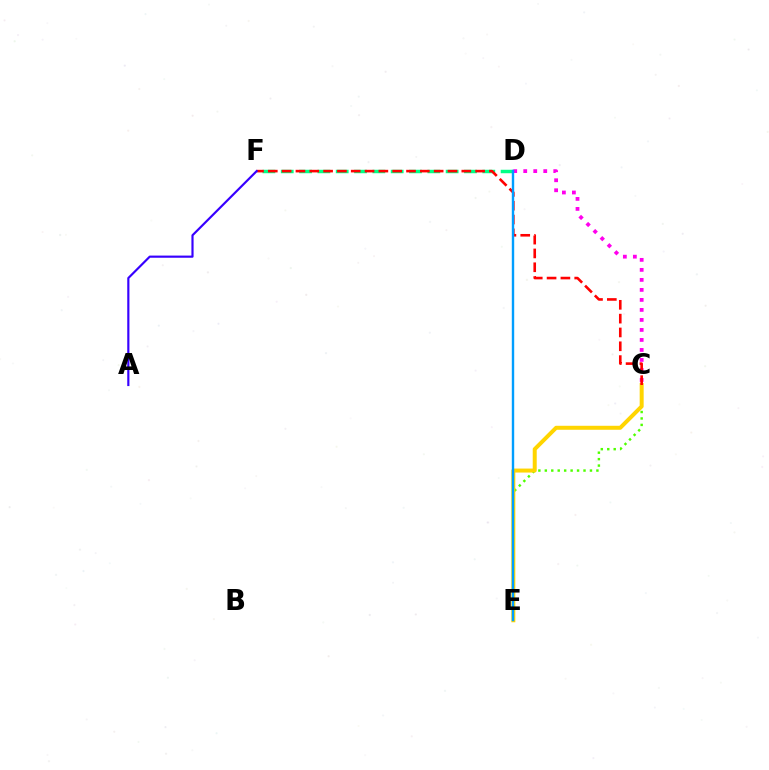{('C', 'E'): [{'color': '#4fff00', 'line_style': 'dotted', 'thickness': 1.75}, {'color': '#ffd500', 'line_style': 'solid', 'thickness': 2.87}], ('D', 'F'): [{'color': '#00ff86', 'line_style': 'dashed', 'thickness': 2.49}], ('C', 'D'): [{'color': '#ff00ed', 'line_style': 'dotted', 'thickness': 2.72}], ('C', 'F'): [{'color': '#ff0000', 'line_style': 'dashed', 'thickness': 1.88}], ('A', 'F'): [{'color': '#3700ff', 'line_style': 'solid', 'thickness': 1.56}], ('D', 'E'): [{'color': '#009eff', 'line_style': 'solid', 'thickness': 1.73}]}